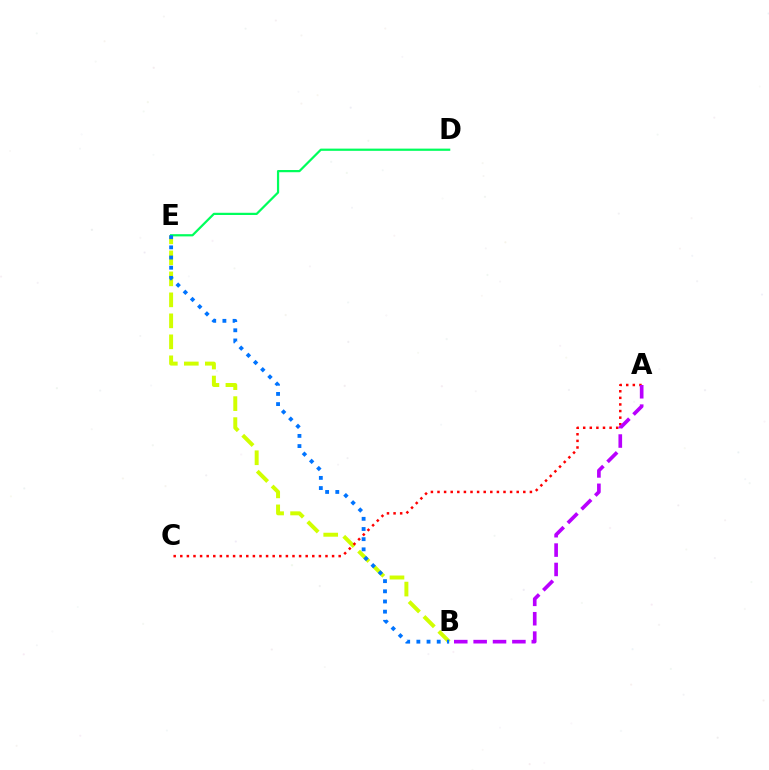{('B', 'E'): [{'color': '#d1ff00', 'line_style': 'dashed', 'thickness': 2.85}, {'color': '#0074ff', 'line_style': 'dotted', 'thickness': 2.76}], ('A', 'C'): [{'color': '#ff0000', 'line_style': 'dotted', 'thickness': 1.79}], ('D', 'E'): [{'color': '#00ff5c', 'line_style': 'solid', 'thickness': 1.6}], ('A', 'B'): [{'color': '#b900ff', 'line_style': 'dashed', 'thickness': 2.63}]}